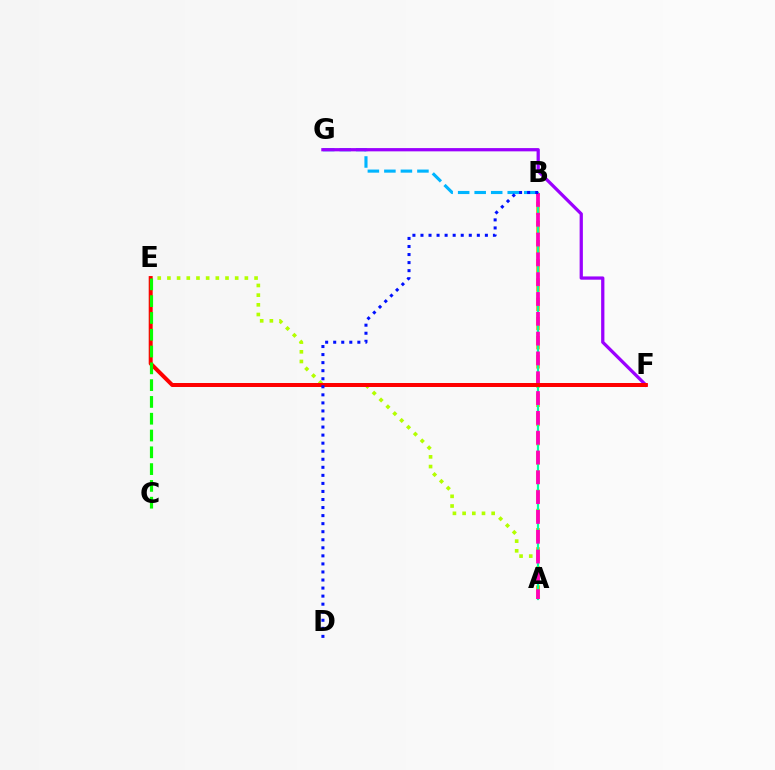{('B', 'G'): [{'color': '#00b5ff', 'line_style': 'dashed', 'thickness': 2.24}], ('A', 'E'): [{'color': '#b3ff00', 'line_style': 'dotted', 'thickness': 2.63}], ('A', 'B'): [{'color': '#ffa500', 'line_style': 'dashed', 'thickness': 2.61}, {'color': '#00ff9d', 'line_style': 'solid', 'thickness': 1.58}, {'color': '#ff00bd', 'line_style': 'dashed', 'thickness': 2.69}], ('F', 'G'): [{'color': '#9b00ff', 'line_style': 'solid', 'thickness': 2.34}], ('E', 'F'): [{'color': '#ff0000', 'line_style': 'solid', 'thickness': 2.87}], ('C', 'E'): [{'color': '#08ff00', 'line_style': 'dashed', 'thickness': 2.28}], ('B', 'D'): [{'color': '#0010ff', 'line_style': 'dotted', 'thickness': 2.19}]}